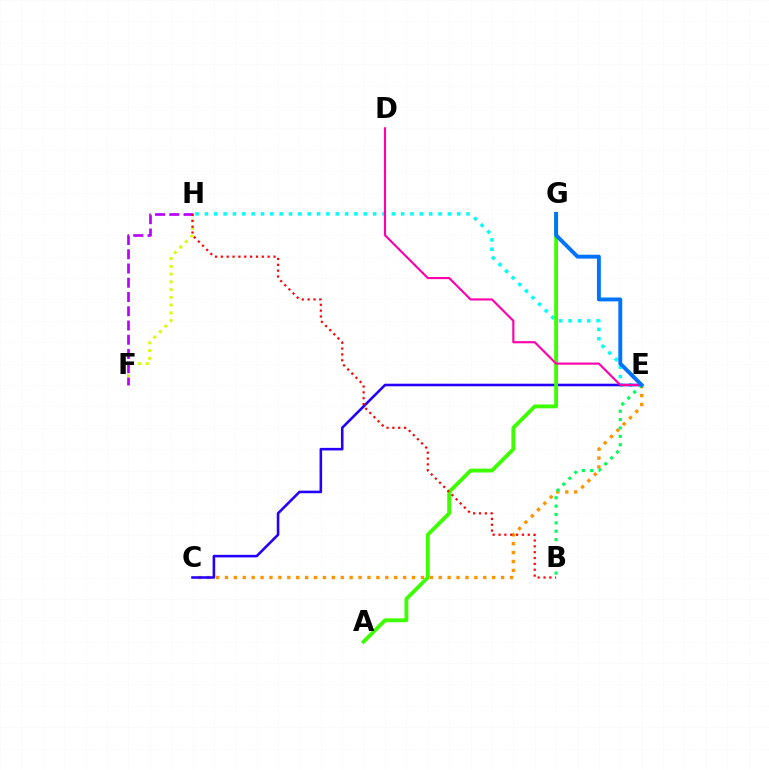{('F', 'H'): [{'color': '#d1ff00', 'line_style': 'dotted', 'thickness': 2.11}, {'color': '#b900ff', 'line_style': 'dashed', 'thickness': 1.94}], ('E', 'H'): [{'color': '#00fff6', 'line_style': 'dotted', 'thickness': 2.54}], ('C', 'E'): [{'color': '#ff9400', 'line_style': 'dotted', 'thickness': 2.42}, {'color': '#2500ff', 'line_style': 'solid', 'thickness': 1.86}], ('B', 'E'): [{'color': '#00ff5c', 'line_style': 'dotted', 'thickness': 2.28}], ('A', 'G'): [{'color': '#3dff00', 'line_style': 'solid', 'thickness': 2.76}], ('D', 'E'): [{'color': '#ff00ac', 'line_style': 'solid', 'thickness': 1.54}], ('B', 'H'): [{'color': '#ff0000', 'line_style': 'dotted', 'thickness': 1.59}], ('E', 'G'): [{'color': '#0074ff', 'line_style': 'solid', 'thickness': 2.81}]}